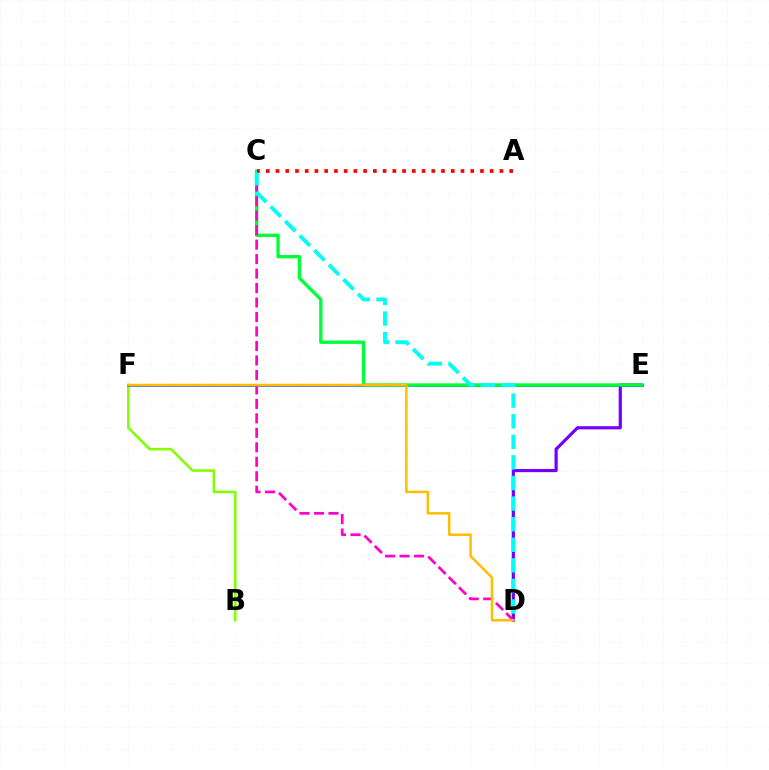{('B', 'F'): [{'color': '#84ff00', 'line_style': 'solid', 'thickness': 1.86}], ('E', 'F'): [{'color': '#004bff', 'line_style': 'solid', 'thickness': 1.82}], ('D', 'E'): [{'color': '#7200ff', 'line_style': 'solid', 'thickness': 2.29}], ('C', 'E'): [{'color': '#00ff39', 'line_style': 'solid', 'thickness': 2.41}], ('C', 'D'): [{'color': '#ff00cf', 'line_style': 'dashed', 'thickness': 1.97}, {'color': '#00fff6', 'line_style': 'dashed', 'thickness': 2.8}], ('D', 'F'): [{'color': '#ffbd00', 'line_style': 'solid', 'thickness': 1.8}], ('A', 'C'): [{'color': '#ff0000', 'line_style': 'dotted', 'thickness': 2.65}]}